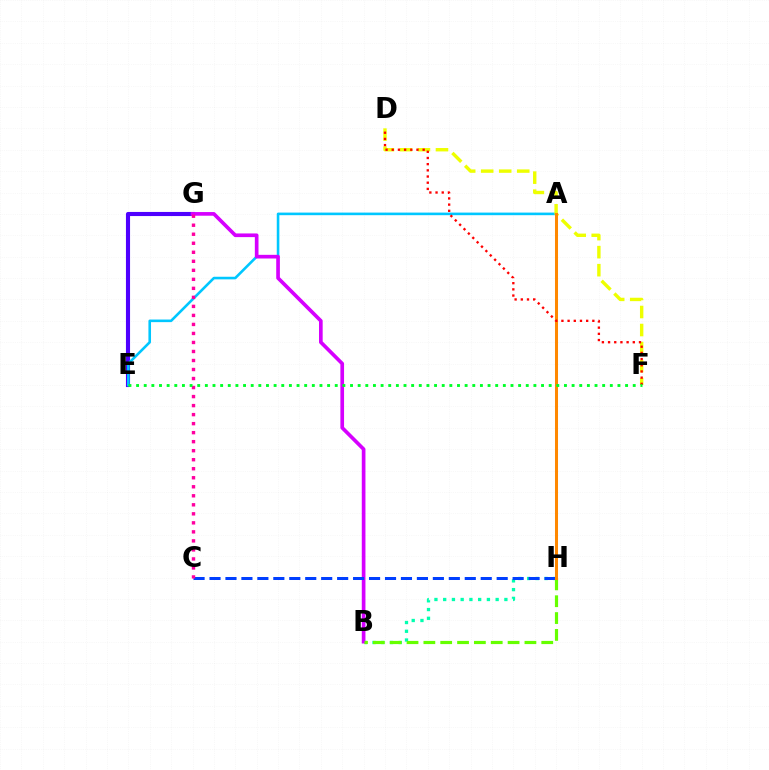{('B', 'H'): [{'color': '#00ffaf', 'line_style': 'dotted', 'thickness': 2.38}, {'color': '#66ff00', 'line_style': 'dashed', 'thickness': 2.29}], ('E', 'G'): [{'color': '#4f00ff', 'line_style': 'solid', 'thickness': 2.96}], ('A', 'E'): [{'color': '#00c7ff', 'line_style': 'solid', 'thickness': 1.87}], ('B', 'G'): [{'color': '#d600ff', 'line_style': 'solid', 'thickness': 2.64}], ('C', 'H'): [{'color': '#003fff', 'line_style': 'dashed', 'thickness': 2.17}], ('D', 'F'): [{'color': '#eeff00', 'line_style': 'dashed', 'thickness': 2.45}, {'color': '#ff0000', 'line_style': 'dotted', 'thickness': 1.68}], ('A', 'H'): [{'color': '#ff8800', 'line_style': 'solid', 'thickness': 2.18}], ('C', 'G'): [{'color': '#ff00a0', 'line_style': 'dotted', 'thickness': 2.45}], ('E', 'F'): [{'color': '#00ff27', 'line_style': 'dotted', 'thickness': 2.08}]}